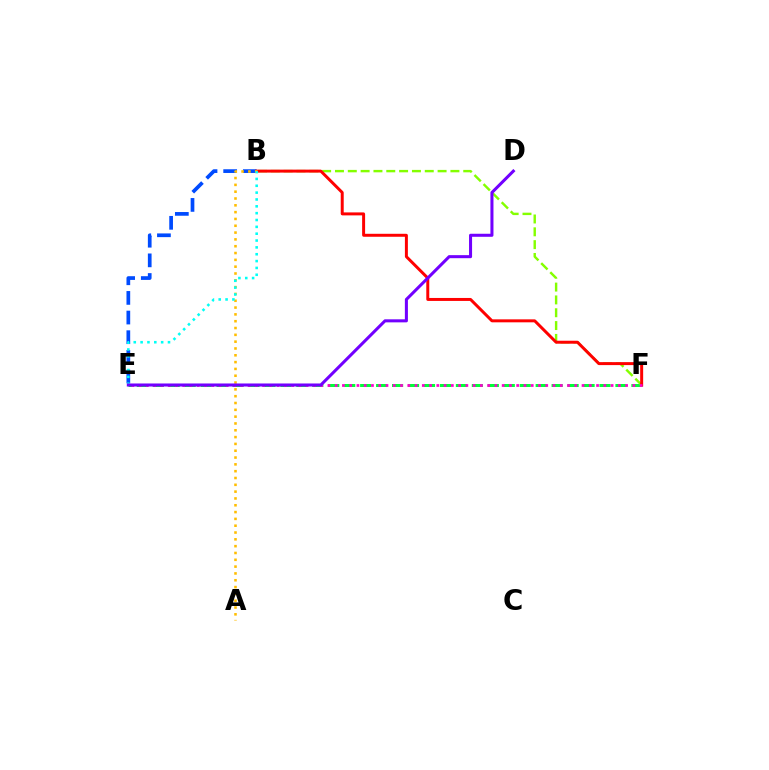{('E', 'F'): [{'color': '#00ff39', 'line_style': 'dashed', 'thickness': 2.17}, {'color': '#ff00cf', 'line_style': 'dotted', 'thickness': 1.97}], ('B', 'E'): [{'color': '#004bff', 'line_style': 'dashed', 'thickness': 2.67}, {'color': '#00fff6', 'line_style': 'dotted', 'thickness': 1.86}], ('B', 'F'): [{'color': '#84ff00', 'line_style': 'dashed', 'thickness': 1.74}, {'color': '#ff0000', 'line_style': 'solid', 'thickness': 2.14}], ('A', 'B'): [{'color': '#ffbd00', 'line_style': 'dotted', 'thickness': 1.85}], ('D', 'E'): [{'color': '#7200ff', 'line_style': 'solid', 'thickness': 2.19}]}